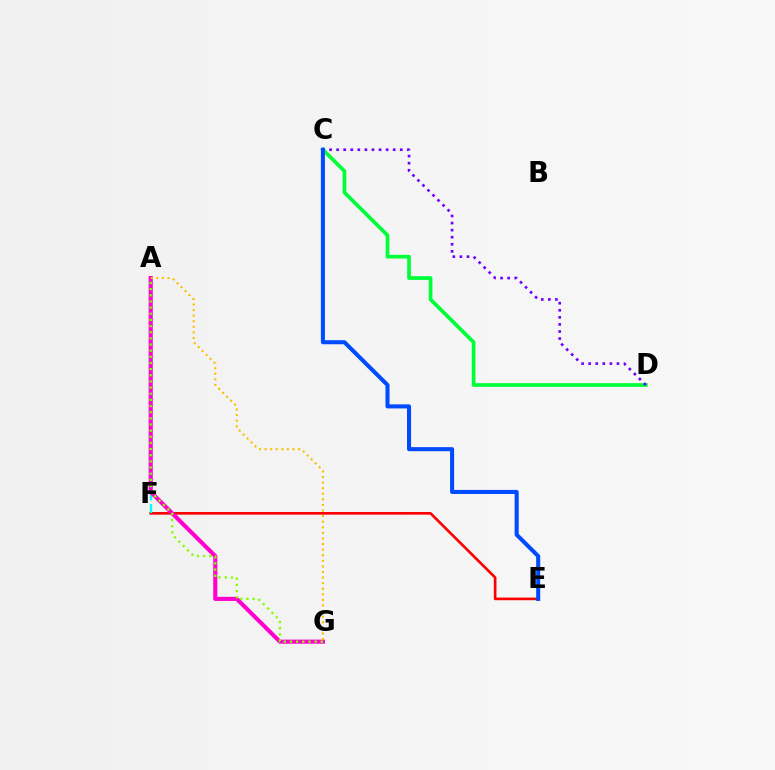{('E', 'F'): [{'color': '#ff0000', 'line_style': 'solid', 'thickness': 1.9}], ('A', 'F'): [{'color': '#00fff6', 'line_style': 'dashed', 'thickness': 1.72}], ('A', 'G'): [{'color': '#ff00cf', 'line_style': 'solid', 'thickness': 2.96}, {'color': '#ffbd00', 'line_style': 'dotted', 'thickness': 1.52}, {'color': '#84ff00', 'line_style': 'dotted', 'thickness': 1.67}], ('C', 'D'): [{'color': '#00ff39', 'line_style': 'solid', 'thickness': 2.67}, {'color': '#7200ff', 'line_style': 'dotted', 'thickness': 1.92}], ('C', 'E'): [{'color': '#004bff', 'line_style': 'solid', 'thickness': 2.92}]}